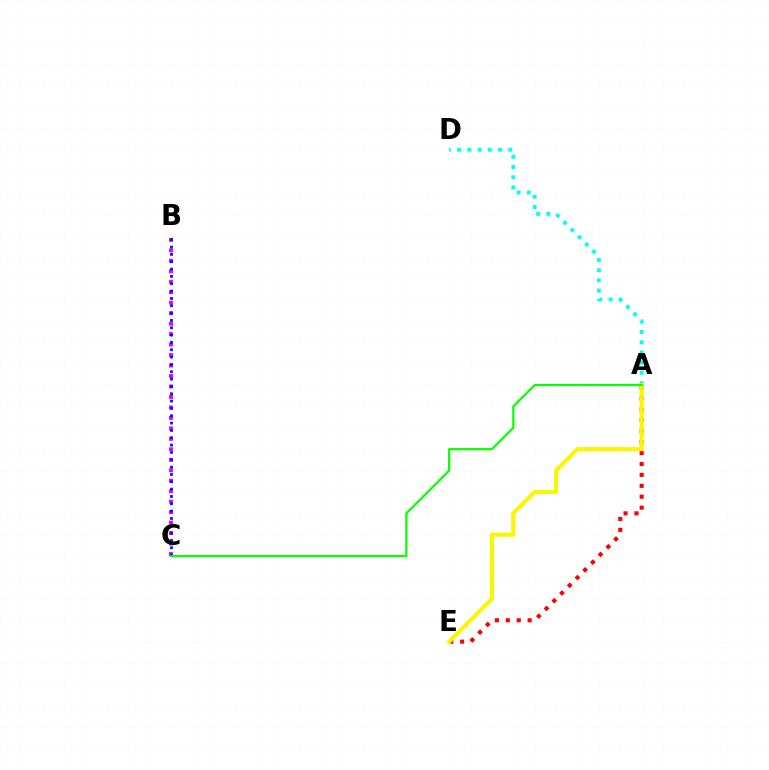{('A', 'D'): [{'color': '#00fff6', 'line_style': 'dotted', 'thickness': 2.78}], ('B', 'C'): [{'color': '#ee00ff', 'line_style': 'dotted', 'thickness': 2.84}, {'color': '#0010ff', 'line_style': 'dotted', 'thickness': 1.99}], ('A', 'E'): [{'color': '#ff0000', 'line_style': 'dotted', 'thickness': 2.96}, {'color': '#fcf500', 'line_style': 'solid', 'thickness': 2.96}], ('A', 'C'): [{'color': '#08ff00', 'line_style': 'solid', 'thickness': 1.6}]}